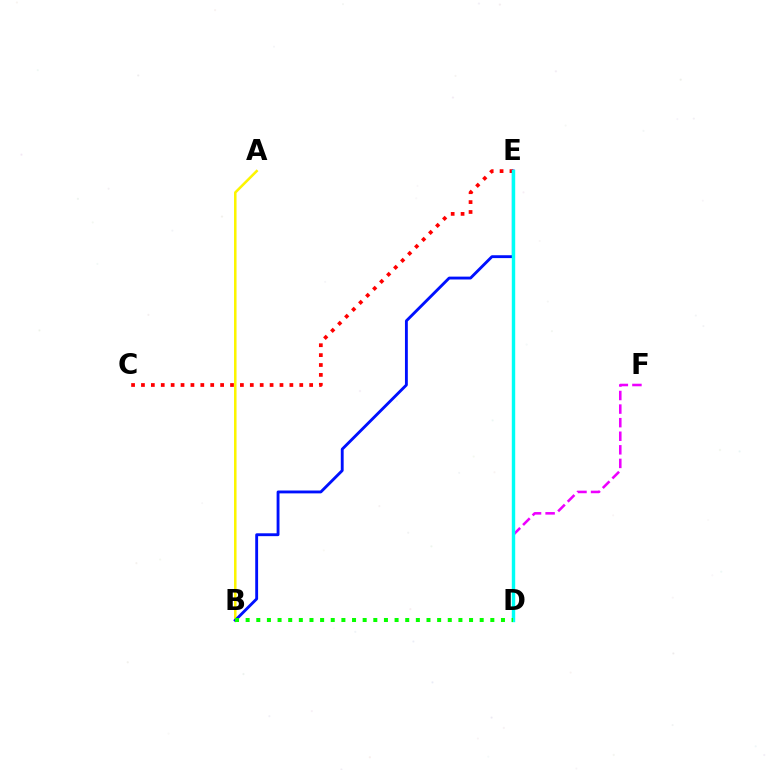{('A', 'B'): [{'color': '#fcf500', 'line_style': 'solid', 'thickness': 1.82}], ('C', 'E'): [{'color': '#ff0000', 'line_style': 'dotted', 'thickness': 2.69}], ('D', 'F'): [{'color': '#ee00ff', 'line_style': 'dashed', 'thickness': 1.84}], ('B', 'E'): [{'color': '#0010ff', 'line_style': 'solid', 'thickness': 2.06}], ('D', 'E'): [{'color': '#00fff6', 'line_style': 'solid', 'thickness': 2.45}], ('B', 'D'): [{'color': '#08ff00', 'line_style': 'dotted', 'thickness': 2.89}]}